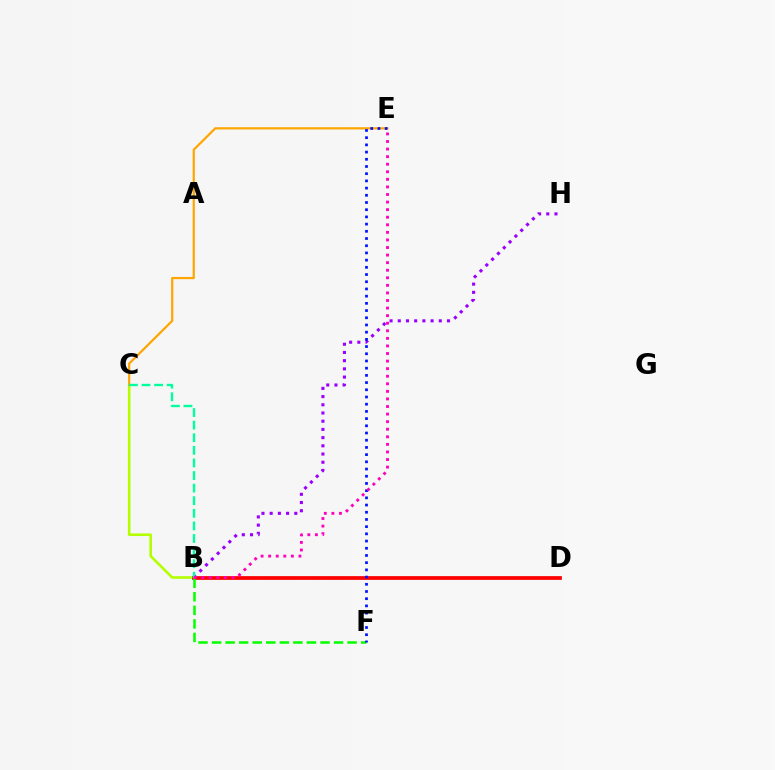{('B', 'C'): [{'color': '#b3ff00', 'line_style': 'solid', 'thickness': 1.88}, {'color': '#00ff9d', 'line_style': 'dashed', 'thickness': 1.71}], ('B', 'D'): [{'color': '#00b5ff', 'line_style': 'dotted', 'thickness': 1.6}, {'color': '#ff0000', 'line_style': 'solid', 'thickness': 2.69}], ('B', 'F'): [{'color': '#08ff00', 'line_style': 'dashed', 'thickness': 1.84}], ('B', 'H'): [{'color': '#9b00ff', 'line_style': 'dotted', 'thickness': 2.23}], ('C', 'E'): [{'color': '#ffa500', 'line_style': 'solid', 'thickness': 1.59}], ('E', 'F'): [{'color': '#0010ff', 'line_style': 'dotted', 'thickness': 1.96}], ('B', 'E'): [{'color': '#ff00bd', 'line_style': 'dotted', 'thickness': 2.06}]}